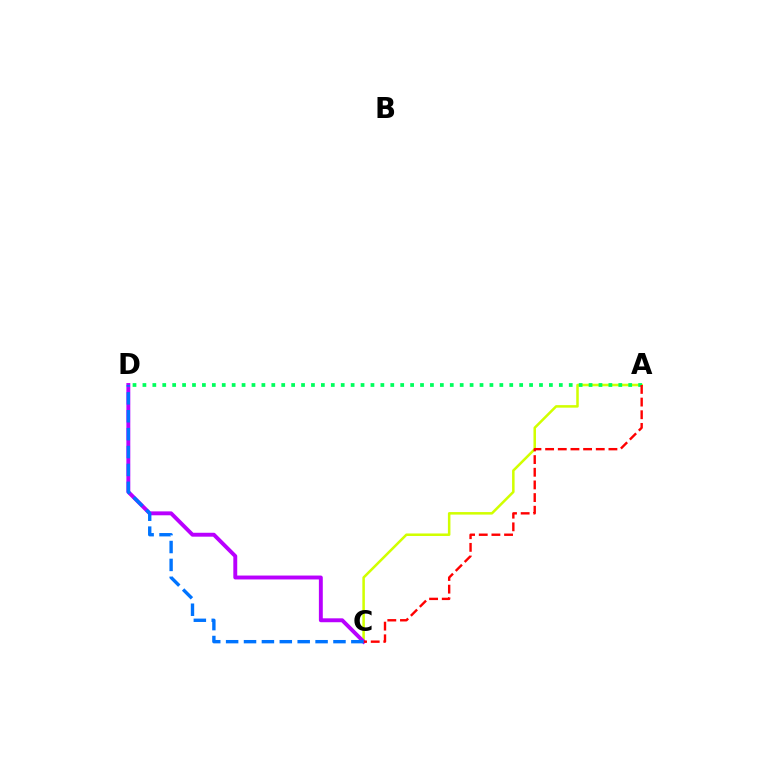{('A', 'C'): [{'color': '#d1ff00', 'line_style': 'solid', 'thickness': 1.82}, {'color': '#ff0000', 'line_style': 'dashed', 'thickness': 1.72}], ('A', 'D'): [{'color': '#00ff5c', 'line_style': 'dotted', 'thickness': 2.69}], ('C', 'D'): [{'color': '#b900ff', 'line_style': 'solid', 'thickness': 2.81}, {'color': '#0074ff', 'line_style': 'dashed', 'thickness': 2.43}]}